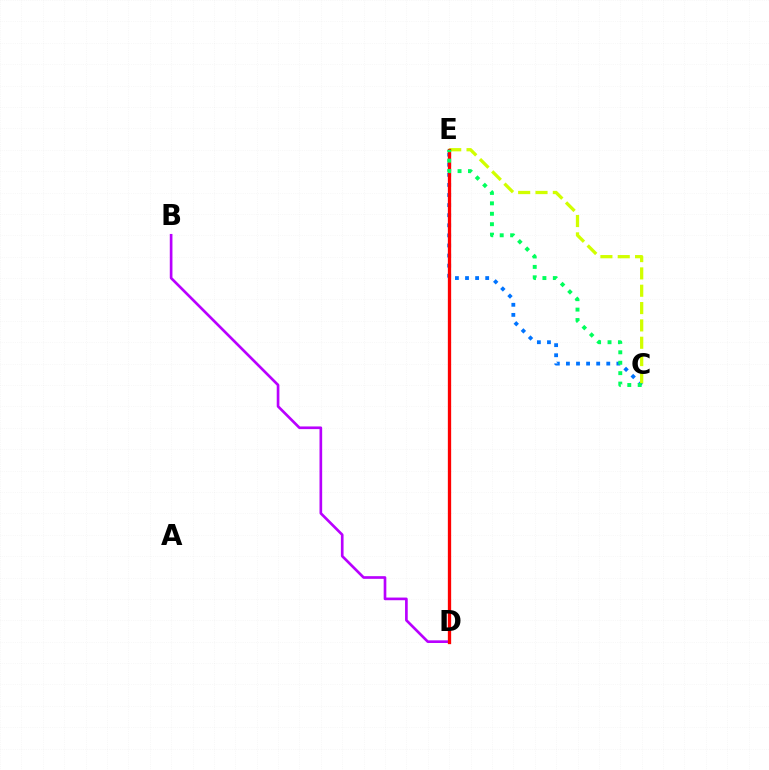{('B', 'D'): [{'color': '#b900ff', 'line_style': 'solid', 'thickness': 1.92}], ('C', 'E'): [{'color': '#0074ff', 'line_style': 'dotted', 'thickness': 2.74}, {'color': '#d1ff00', 'line_style': 'dashed', 'thickness': 2.35}, {'color': '#00ff5c', 'line_style': 'dotted', 'thickness': 2.83}], ('D', 'E'): [{'color': '#ff0000', 'line_style': 'solid', 'thickness': 2.38}]}